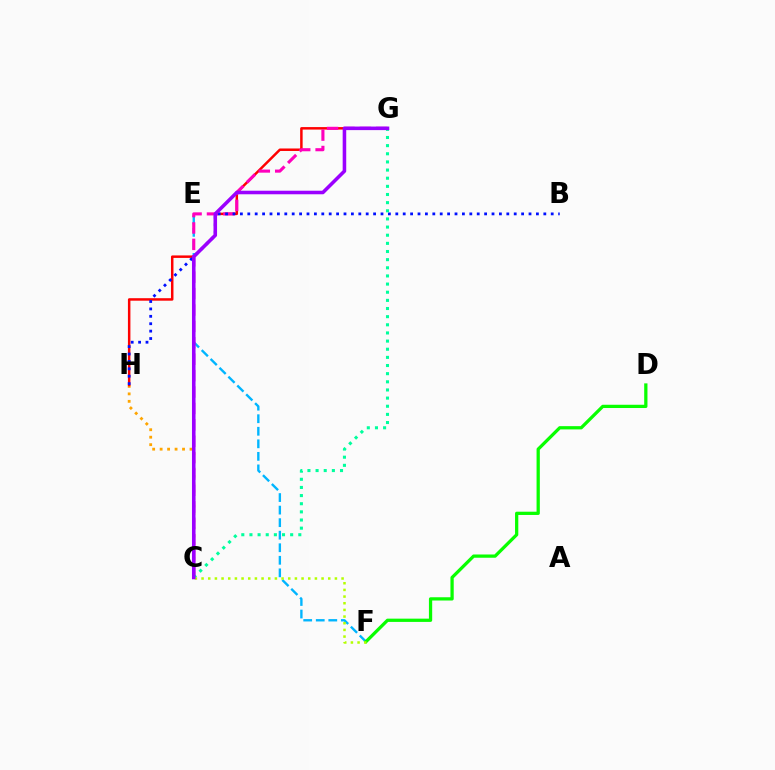{('E', 'F'): [{'color': '#00b5ff', 'line_style': 'dashed', 'thickness': 1.7}], ('C', 'H'): [{'color': '#ffa500', 'line_style': 'dotted', 'thickness': 2.03}], ('G', 'H'): [{'color': '#ff0000', 'line_style': 'solid', 'thickness': 1.79}], ('C', 'G'): [{'color': '#ff00bd', 'line_style': 'dashed', 'thickness': 2.23}, {'color': '#00ff9d', 'line_style': 'dotted', 'thickness': 2.21}, {'color': '#9b00ff', 'line_style': 'solid', 'thickness': 2.56}], ('B', 'H'): [{'color': '#0010ff', 'line_style': 'dotted', 'thickness': 2.01}], ('D', 'F'): [{'color': '#08ff00', 'line_style': 'solid', 'thickness': 2.34}], ('C', 'F'): [{'color': '#b3ff00', 'line_style': 'dotted', 'thickness': 1.81}]}